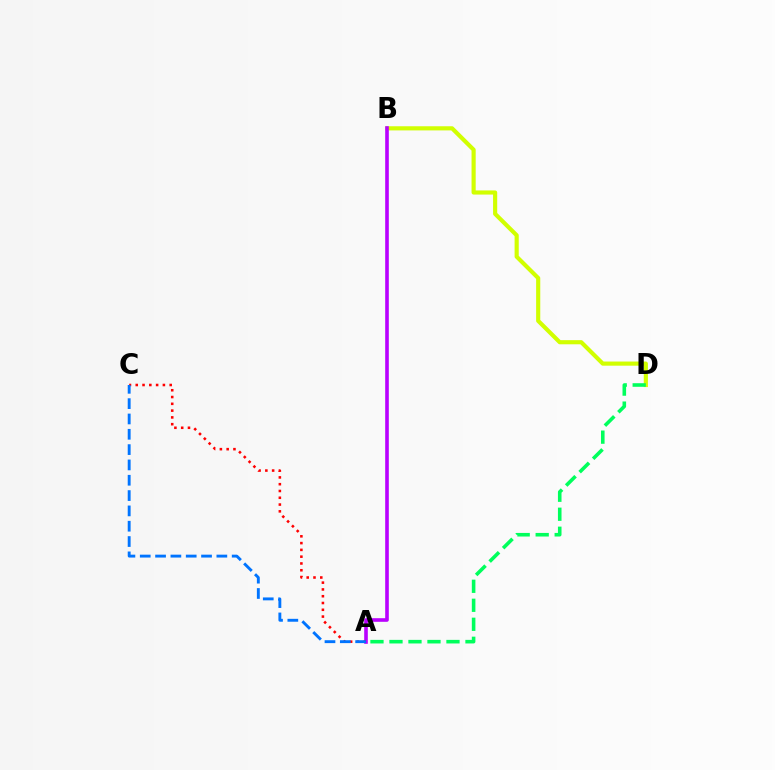{('B', 'D'): [{'color': '#d1ff00', 'line_style': 'solid', 'thickness': 2.98}], ('A', 'D'): [{'color': '#00ff5c', 'line_style': 'dashed', 'thickness': 2.58}], ('A', 'B'): [{'color': '#b900ff', 'line_style': 'solid', 'thickness': 2.61}], ('A', 'C'): [{'color': '#ff0000', 'line_style': 'dotted', 'thickness': 1.84}, {'color': '#0074ff', 'line_style': 'dashed', 'thickness': 2.08}]}